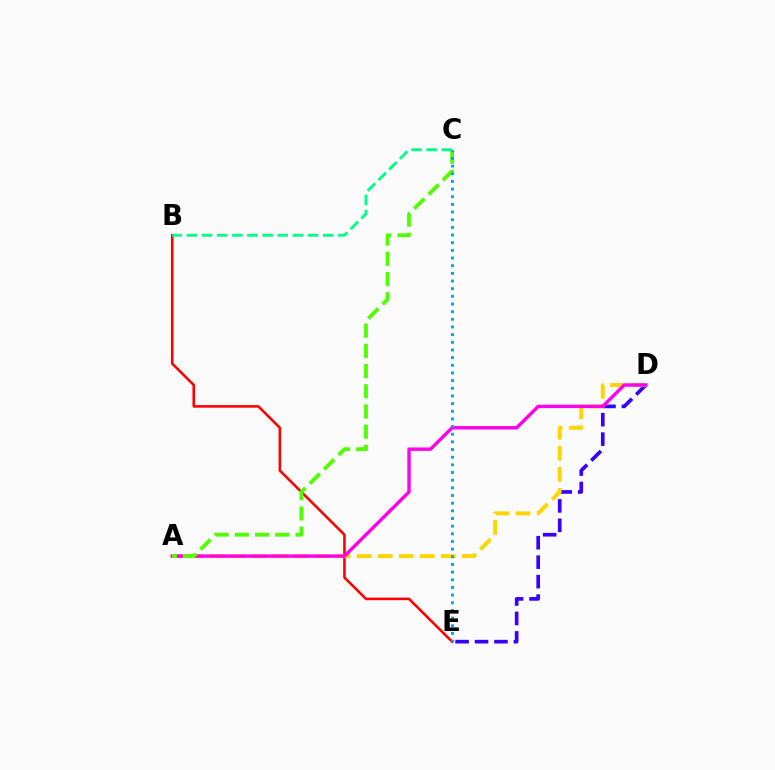{('B', 'E'): [{'color': '#ff0000', 'line_style': 'solid', 'thickness': 1.85}], ('D', 'E'): [{'color': '#3700ff', 'line_style': 'dashed', 'thickness': 2.64}], ('A', 'D'): [{'color': '#ffd500', 'line_style': 'dashed', 'thickness': 2.85}, {'color': '#ff00ed', 'line_style': 'solid', 'thickness': 2.45}], ('A', 'C'): [{'color': '#4fff00', 'line_style': 'dashed', 'thickness': 2.74}], ('C', 'E'): [{'color': '#009eff', 'line_style': 'dotted', 'thickness': 2.08}], ('B', 'C'): [{'color': '#00ff86', 'line_style': 'dashed', 'thickness': 2.06}]}